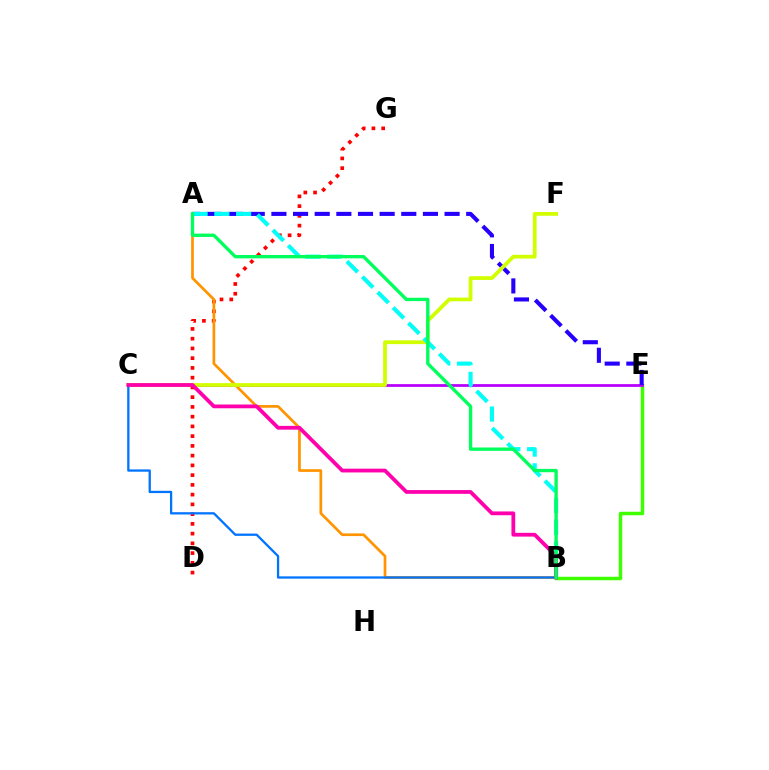{('B', 'E'): [{'color': '#3dff00', 'line_style': 'solid', 'thickness': 2.51}], ('C', 'E'): [{'color': '#b900ff', 'line_style': 'solid', 'thickness': 1.99}], ('D', 'G'): [{'color': '#ff0000', 'line_style': 'dotted', 'thickness': 2.65}], ('A', 'B'): [{'color': '#ff9400', 'line_style': 'solid', 'thickness': 1.95}, {'color': '#00fff6', 'line_style': 'dashed', 'thickness': 2.96}, {'color': '#00ff5c', 'line_style': 'solid', 'thickness': 2.41}], ('A', 'E'): [{'color': '#2500ff', 'line_style': 'dashed', 'thickness': 2.94}], ('C', 'F'): [{'color': '#d1ff00', 'line_style': 'solid', 'thickness': 2.71}], ('B', 'C'): [{'color': '#0074ff', 'line_style': 'solid', 'thickness': 1.65}, {'color': '#ff00ac', 'line_style': 'solid', 'thickness': 2.72}]}